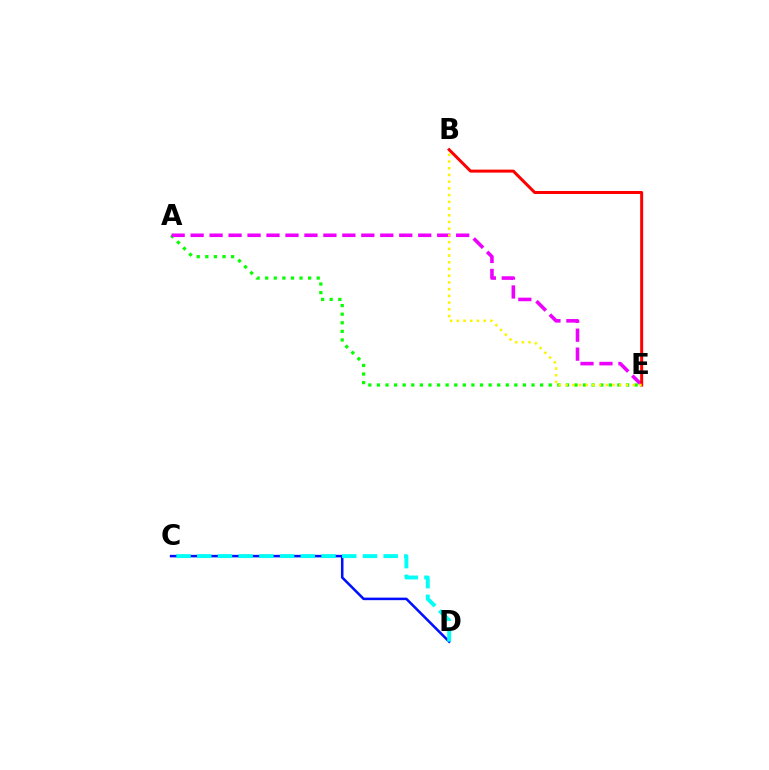{('C', 'D'): [{'color': '#0010ff', 'line_style': 'solid', 'thickness': 1.83}, {'color': '#00fff6', 'line_style': 'dashed', 'thickness': 2.81}], ('A', 'E'): [{'color': '#08ff00', 'line_style': 'dotted', 'thickness': 2.33}, {'color': '#ee00ff', 'line_style': 'dashed', 'thickness': 2.58}], ('B', 'E'): [{'color': '#ff0000', 'line_style': 'solid', 'thickness': 2.16}, {'color': '#fcf500', 'line_style': 'dotted', 'thickness': 1.83}]}